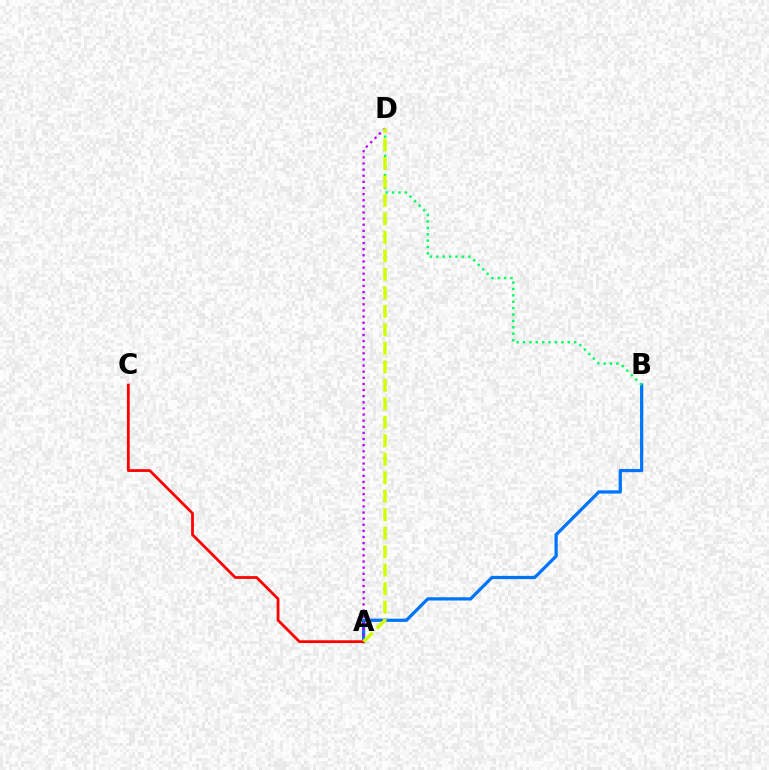{('A', 'B'): [{'color': '#0074ff', 'line_style': 'solid', 'thickness': 2.33}], ('A', 'D'): [{'color': '#b900ff', 'line_style': 'dotted', 'thickness': 1.66}, {'color': '#d1ff00', 'line_style': 'dashed', 'thickness': 2.51}], ('A', 'C'): [{'color': '#ff0000', 'line_style': 'solid', 'thickness': 1.99}], ('B', 'D'): [{'color': '#00ff5c', 'line_style': 'dotted', 'thickness': 1.74}]}